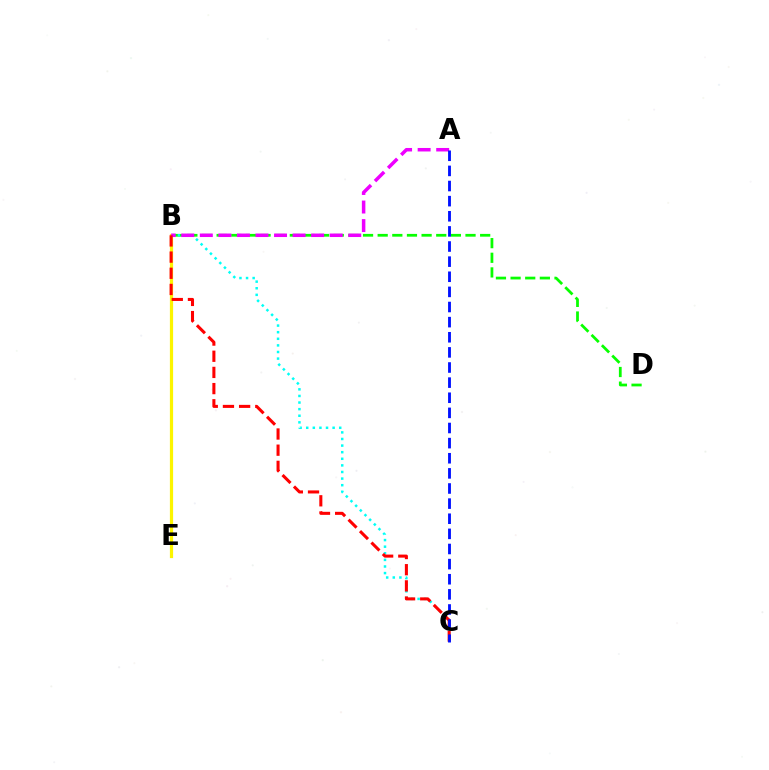{('B', 'D'): [{'color': '#08ff00', 'line_style': 'dashed', 'thickness': 1.99}], ('B', 'C'): [{'color': '#00fff6', 'line_style': 'dotted', 'thickness': 1.79}, {'color': '#ff0000', 'line_style': 'dashed', 'thickness': 2.2}], ('B', 'E'): [{'color': '#fcf500', 'line_style': 'solid', 'thickness': 2.3}], ('A', 'B'): [{'color': '#ee00ff', 'line_style': 'dashed', 'thickness': 2.52}], ('A', 'C'): [{'color': '#0010ff', 'line_style': 'dashed', 'thickness': 2.05}]}